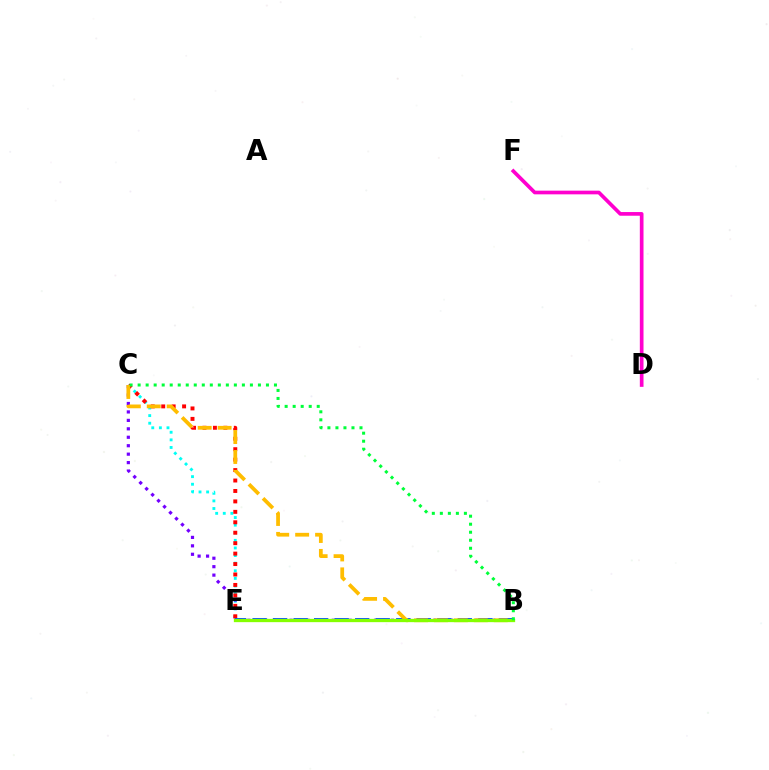{('C', 'E'): [{'color': '#00fff6', 'line_style': 'dotted', 'thickness': 2.07}, {'color': '#ff0000', 'line_style': 'dotted', 'thickness': 2.84}], ('B', 'C'): [{'color': '#7200ff', 'line_style': 'dotted', 'thickness': 2.29}, {'color': '#ffbd00', 'line_style': 'dashed', 'thickness': 2.71}, {'color': '#00ff39', 'line_style': 'dotted', 'thickness': 2.18}], ('D', 'F'): [{'color': '#ff00cf', 'line_style': 'solid', 'thickness': 2.65}], ('B', 'E'): [{'color': '#004bff', 'line_style': 'dashed', 'thickness': 2.79}, {'color': '#84ff00', 'line_style': 'solid', 'thickness': 2.38}]}